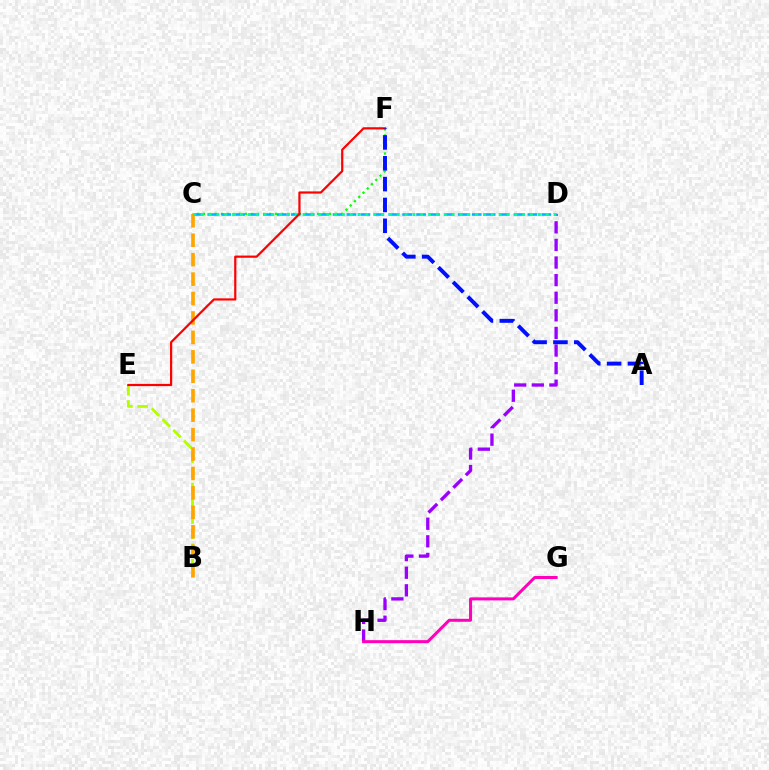{('C', 'F'): [{'color': '#08ff00', 'line_style': 'dotted', 'thickness': 1.63}], ('D', 'H'): [{'color': '#9b00ff', 'line_style': 'dashed', 'thickness': 2.39}], ('B', 'E'): [{'color': '#b3ff00', 'line_style': 'dashed', 'thickness': 2.07}], ('B', 'C'): [{'color': '#ffa500', 'line_style': 'dashed', 'thickness': 2.64}], ('C', 'D'): [{'color': '#00b5ff', 'line_style': 'dashed', 'thickness': 1.89}, {'color': '#00ff9d', 'line_style': 'dotted', 'thickness': 2.13}], ('E', 'F'): [{'color': '#ff0000', 'line_style': 'solid', 'thickness': 1.59}], ('G', 'H'): [{'color': '#ff00bd', 'line_style': 'solid', 'thickness': 2.17}], ('A', 'F'): [{'color': '#0010ff', 'line_style': 'dashed', 'thickness': 2.83}]}